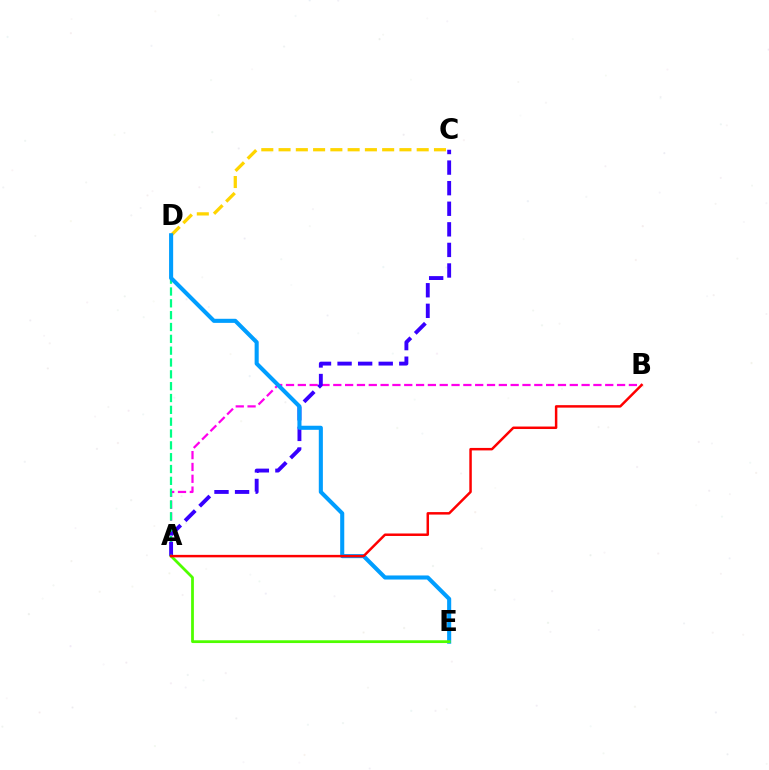{('C', 'D'): [{'color': '#ffd500', 'line_style': 'dashed', 'thickness': 2.35}], ('A', 'B'): [{'color': '#ff00ed', 'line_style': 'dashed', 'thickness': 1.61}, {'color': '#ff0000', 'line_style': 'solid', 'thickness': 1.79}], ('A', 'D'): [{'color': '#00ff86', 'line_style': 'dashed', 'thickness': 1.61}], ('A', 'C'): [{'color': '#3700ff', 'line_style': 'dashed', 'thickness': 2.8}], ('D', 'E'): [{'color': '#009eff', 'line_style': 'solid', 'thickness': 2.94}], ('A', 'E'): [{'color': '#4fff00', 'line_style': 'solid', 'thickness': 2.0}]}